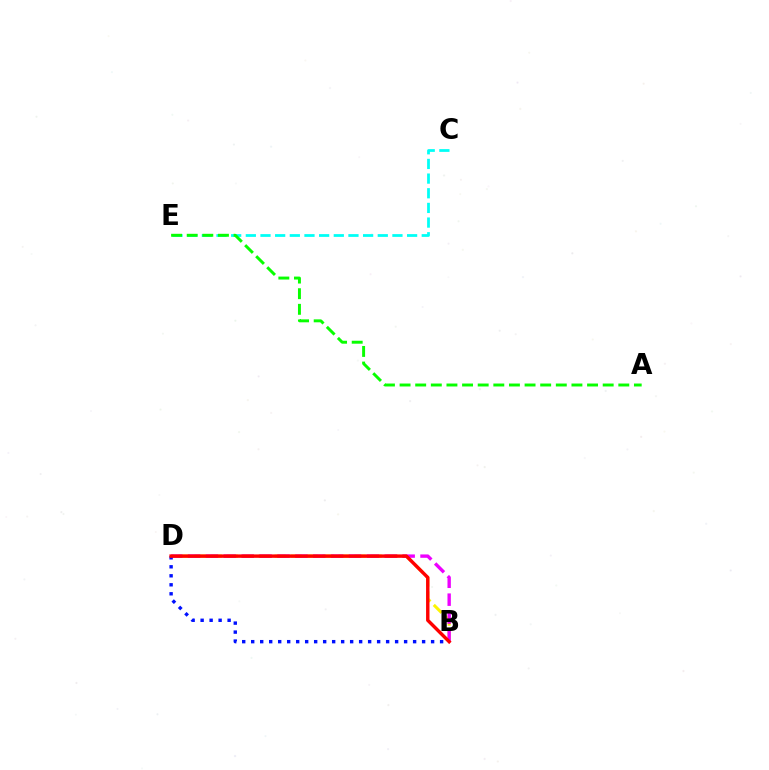{('B', 'D'): [{'color': '#fcf500', 'line_style': 'dashed', 'thickness': 2.17}, {'color': '#ee00ff', 'line_style': 'dashed', 'thickness': 2.43}, {'color': '#0010ff', 'line_style': 'dotted', 'thickness': 2.44}, {'color': '#ff0000', 'line_style': 'solid', 'thickness': 2.47}], ('C', 'E'): [{'color': '#00fff6', 'line_style': 'dashed', 'thickness': 1.99}], ('A', 'E'): [{'color': '#08ff00', 'line_style': 'dashed', 'thickness': 2.12}]}